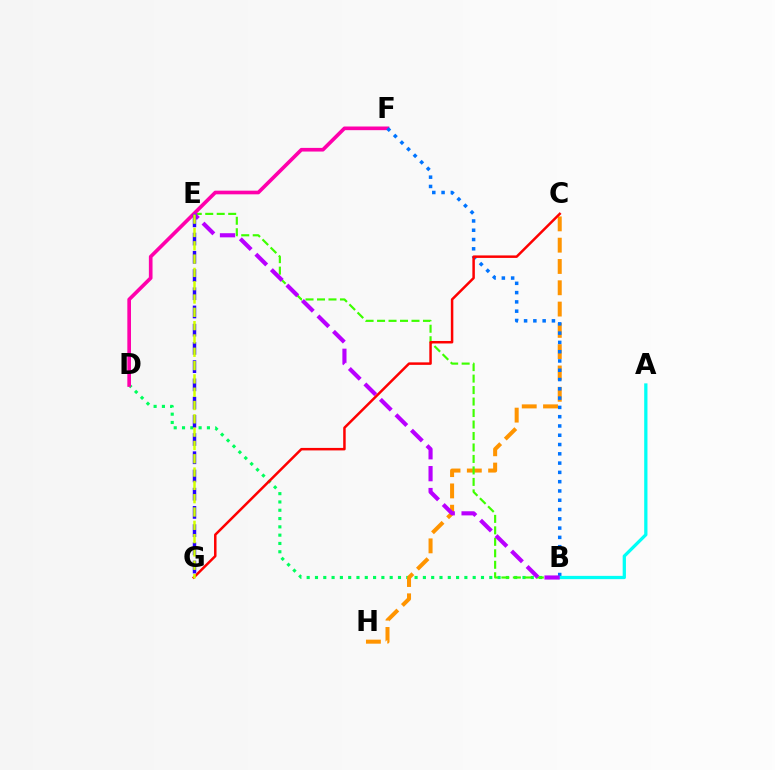{('B', 'D'): [{'color': '#00ff5c', 'line_style': 'dotted', 'thickness': 2.26}], ('C', 'H'): [{'color': '#ff9400', 'line_style': 'dashed', 'thickness': 2.89}], ('B', 'E'): [{'color': '#3dff00', 'line_style': 'dashed', 'thickness': 1.56}, {'color': '#b900ff', 'line_style': 'dashed', 'thickness': 2.97}], ('D', 'F'): [{'color': '#ff00ac', 'line_style': 'solid', 'thickness': 2.63}], ('B', 'F'): [{'color': '#0074ff', 'line_style': 'dotted', 'thickness': 2.52}], ('A', 'B'): [{'color': '#00fff6', 'line_style': 'solid', 'thickness': 2.35}], ('E', 'G'): [{'color': '#2500ff', 'line_style': 'dashed', 'thickness': 2.48}, {'color': '#d1ff00', 'line_style': 'dashed', 'thickness': 1.81}], ('C', 'G'): [{'color': '#ff0000', 'line_style': 'solid', 'thickness': 1.8}]}